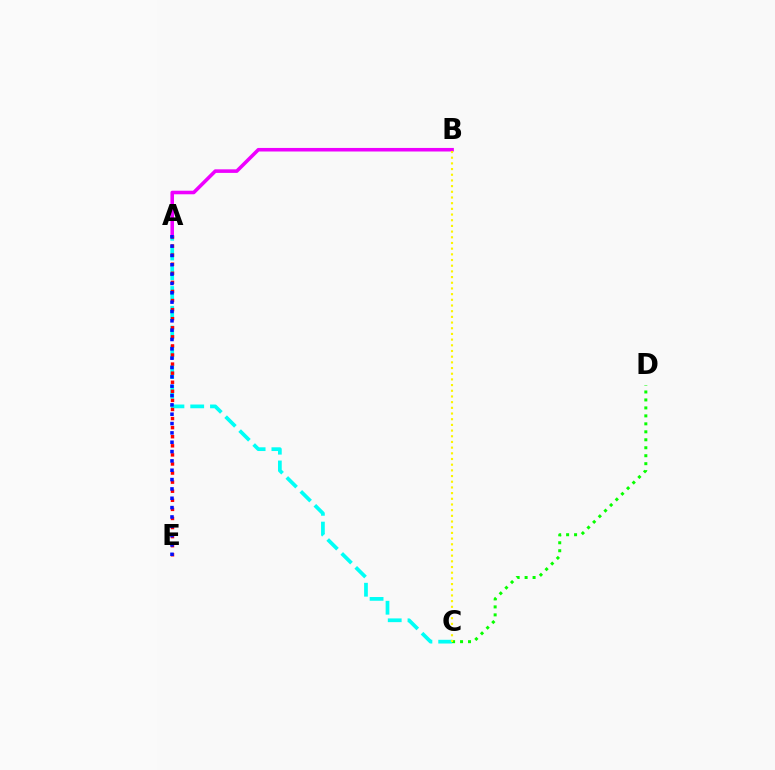{('A', 'C'): [{'color': '#00fff6', 'line_style': 'dashed', 'thickness': 2.68}], ('A', 'E'): [{'color': '#ff0000', 'line_style': 'dotted', 'thickness': 2.47}, {'color': '#0010ff', 'line_style': 'dotted', 'thickness': 2.54}], ('A', 'B'): [{'color': '#ee00ff', 'line_style': 'solid', 'thickness': 2.57}], ('C', 'D'): [{'color': '#08ff00', 'line_style': 'dotted', 'thickness': 2.16}], ('B', 'C'): [{'color': '#fcf500', 'line_style': 'dotted', 'thickness': 1.54}]}